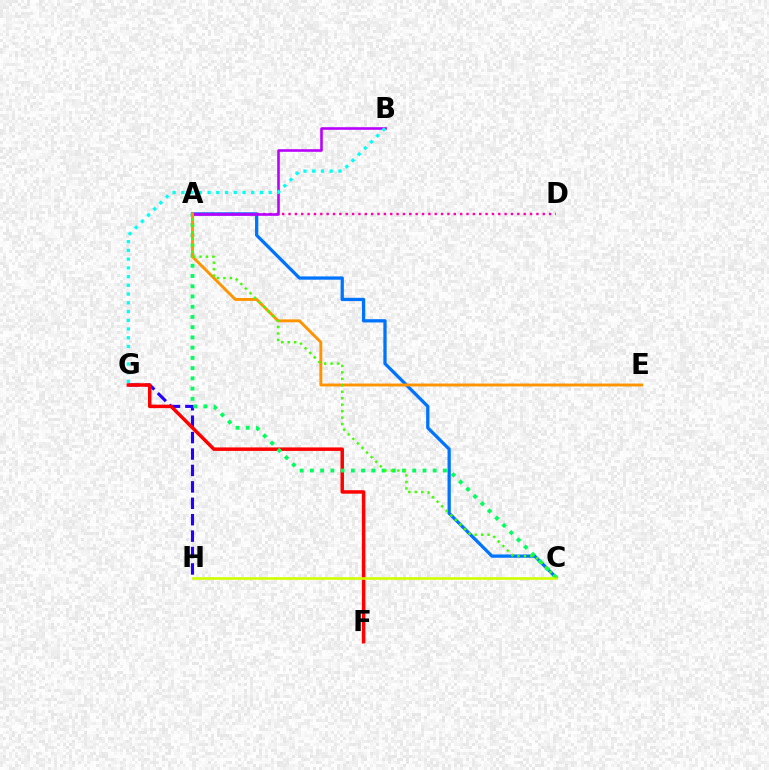{('G', 'H'): [{'color': '#2500ff', 'line_style': 'dashed', 'thickness': 2.23}], ('A', 'C'): [{'color': '#0074ff', 'line_style': 'solid', 'thickness': 2.36}, {'color': '#00ff5c', 'line_style': 'dotted', 'thickness': 2.78}, {'color': '#3dff00', 'line_style': 'dotted', 'thickness': 1.76}], ('F', 'G'): [{'color': '#ff0000', 'line_style': 'solid', 'thickness': 2.51}], ('C', 'H'): [{'color': '#d1ff00', 'line_style': 'solid', 'thickness': 1.89}], ('A', 'D'): [{'color': '#ff00ac', 'line_style': 'dotted', 'thickness': 1.73}], ('A', 'B'): [{'color': '#b900ff', 'line_style': 'solid', 'thickness': 1.87}], ('A', 'E'): [{'color': '#ff9400', 'line_style': 'solid', 'thickness': 2.1}], ('B', 'G'): [{'color': '#00fff6', 'line_style': 'dotted', 'thickness': 2.37}]}